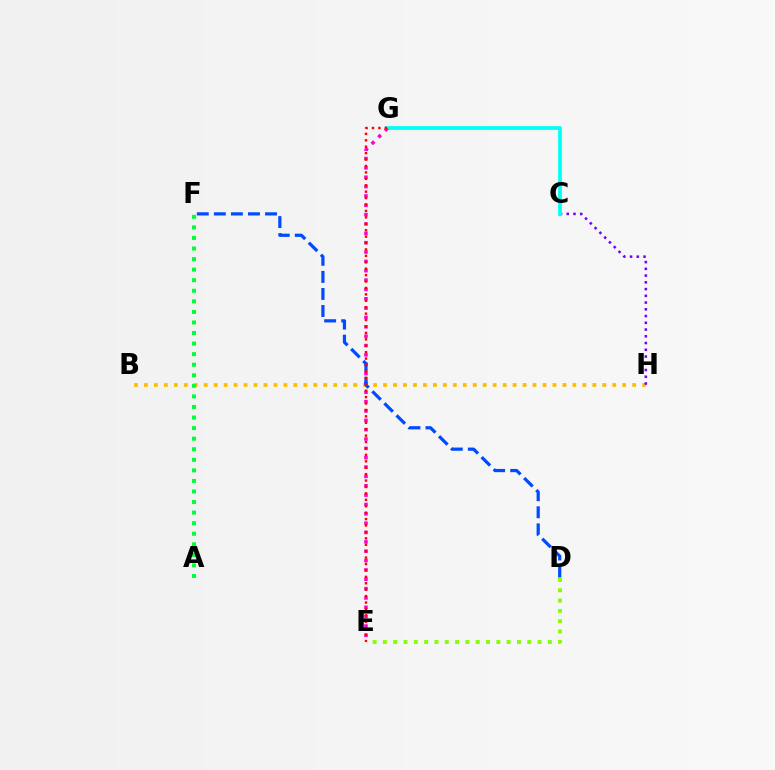{('B', 'H'): [{'color': '#ffbd00', 'line_style': 'dotted', 'thickness': 2.71}], ('C', 'H'): [{'color': '#7200ff', 'line_style': 'dotted', 'thickness': 1.83}], ('A', 'F'): [{'color': '#00ff39', 'line_style': 'dotted', 'thickness': 2.87}], ('C', 'G'): [{'color': '#00fff6', 'line_style': 'solid', 'thickness': 2.7}], ('D', 'E'): [{'color': '#84ff00', 'line_style': 'dotted', 'thickness': 2.8}], ('E', 'G'): [{'color': '#ff00cf', 'line_style': 'dotted', 'thickness': 2.54}, {'color': '#ff0000', 'line_style': 'dotted', 'thickness': 1.74}], ('D', 'F'): [{'color': '#004bff', 'line_style': 'dashed', 'thickness': 2.32}]}